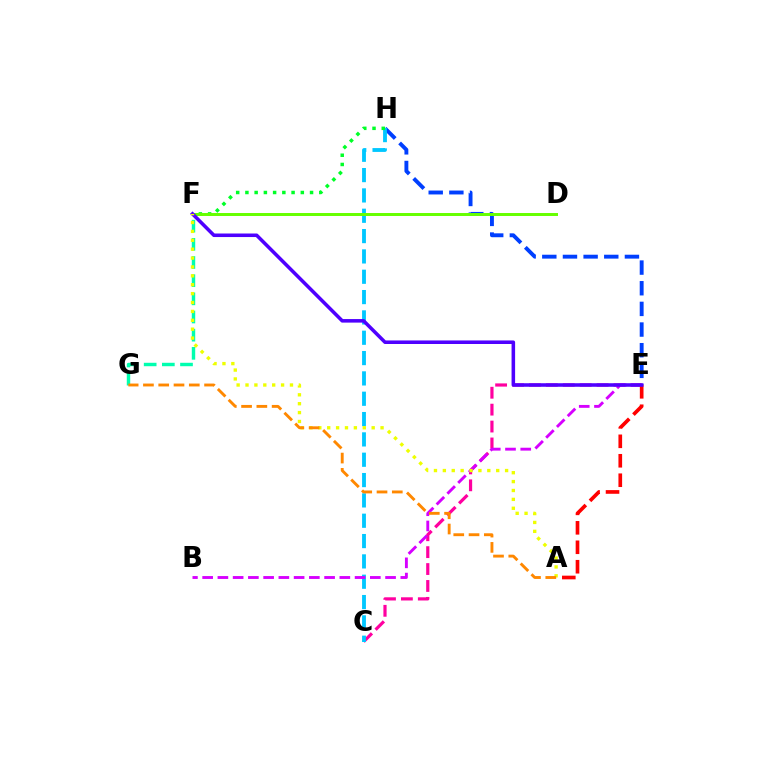{('E', 'H'): [{'color': '#003fff', 'line_style': 'dashed', 'thickness': 2.81}], ('C', 'E'): [{'color': '#ff00a0', 'line_style': 'dashed', 'thickness': 2.3}], ('C', 'H'): [{'color': '#00c7ff', 'line_style': 'dashed', 'thickness': 2.76}], ('F', 'H'): [{'color': '#00ff27', 'line_style': 'dotted', 'thickness': 2.51}], ('D', 'F'): [{'color': '#66ff00', 'line_style': 'solid', 'thickness': 2.14}], ('B', 'E'): [{'color': '#d600ff', 'line_style': 'dashed', 'thickness': 2.07}], ('F', 'G'): [{'color': '#00ffaf', 'line_style': 'dashed', 'thickness': 2.47}], ('A', 'E'): [{'color': '#ff0000', 'line_style': 'dashed', 'thickness': 2.64}], ('E', 'F'): [{'color': '#4f00ff', 'line_style': 'solid', 'thickness': 2.55}], ('A', 'F'): [{'color': '#eeff00', 'line_style': 'dotted', 'thickness': 2.42}], ('A', 'G'): [{'color': '#ff8800', 'line_style': 'dashed', 'thickness': 2.08}]}